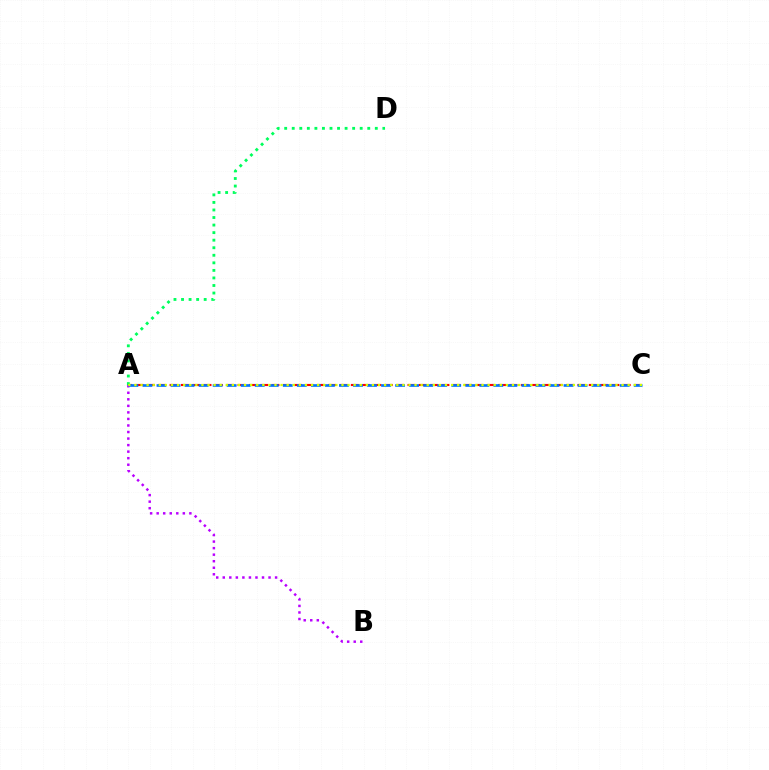{('A', 'B'): [{'color': '#b900ff', 'line_style': 'dotted', 'thickness': 1.78}], ('A', 'C'): [{'color': '#ff0000', 'line_style': 'dashed', 'thickness': 1.54}, {'color': '#0074ff', 'line_style': 'dashed', 'thickness': 1.91}, {'color': '#d1ff00', 'line_style': 'dotted', 'thickness': 1.65}], ('A', 'D'): [{'color': '#00ff5c', 'line_style': 'dotted', 'thickness': 2.05}]}